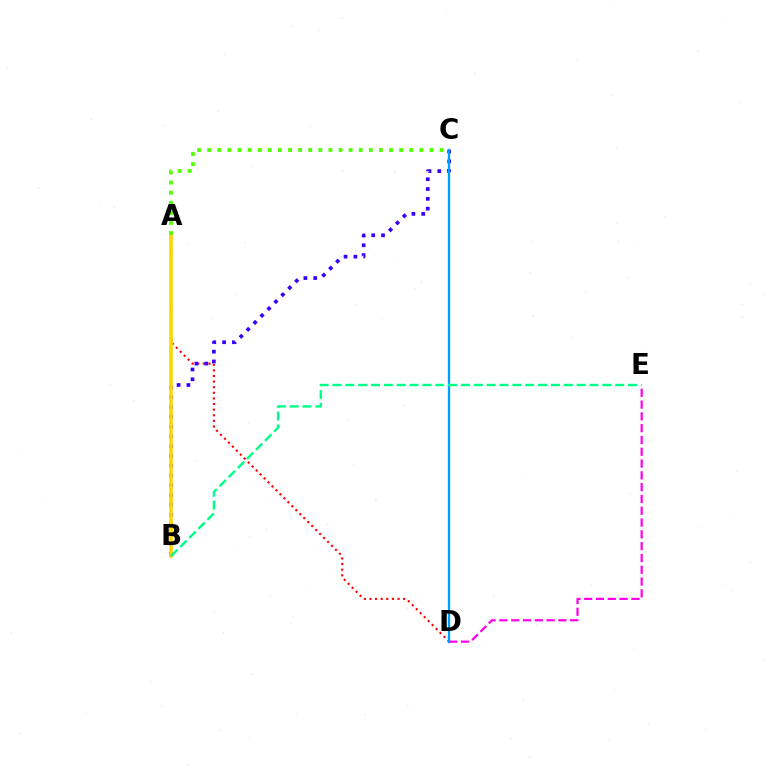{('A', 'D'): [{'color': '#ff0000', 'line_style': 'dotted', 'thickness': 1.52}], ('B', 'C'): [{'color': '#3700ff', 'line_style': 'dotted', 'thickness': 2.66}], ('A', 'B'): [{'color': '#ffd500', 'line_style': 'solid', 'thickness': 2.57}], ('A', 'C'): [{'color': '#4fff00', 'line_style': 'dotted', 'thickness': 2.75}], ('C', 'D'): [{'color': '#009eff', 'line_style': 'solid', 'thickness': 1.69}], ('B', 'E'): [{'color': '#00ff86', 'line_style': 'dashed', 'thickness': 1.75}], ('D', 'E'): [{'color': '#ff00ed', 'line_style': 'dashed', 'thickness': 1.6}]}